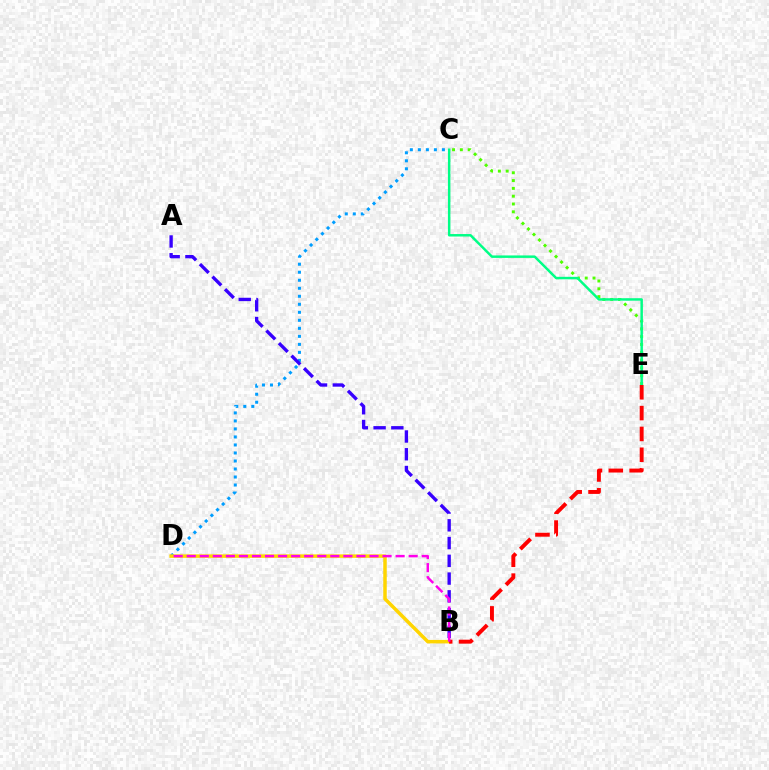{('C', 'D'): [{'color': '#009eff', 'line_style': 'dotted', 'thickness': 2.18}], ('C', 'E'): [{'color': '#4fff00', 'line_style': 'dotted', 'thickness': 2.12}, {'color': '#00ff86', 'line_style': 'solid', 'thickness': 1.78}], ('A', 'B'): [{'color': '#3700ff', 'line_style': 'dashed', 'thickness': 2.41}], ('B', 'D'): [{'color': '#ffd500', 'line_style': 'solid', 'thickness': 2.51}, {'color': '#ff00ed', 'line_style': 'dashed', 'thickness': 1.77}], ('B', 'E'): [{'color': '#ff0000', 'line_style': 'dashed', 'thickness': 2.83}]}